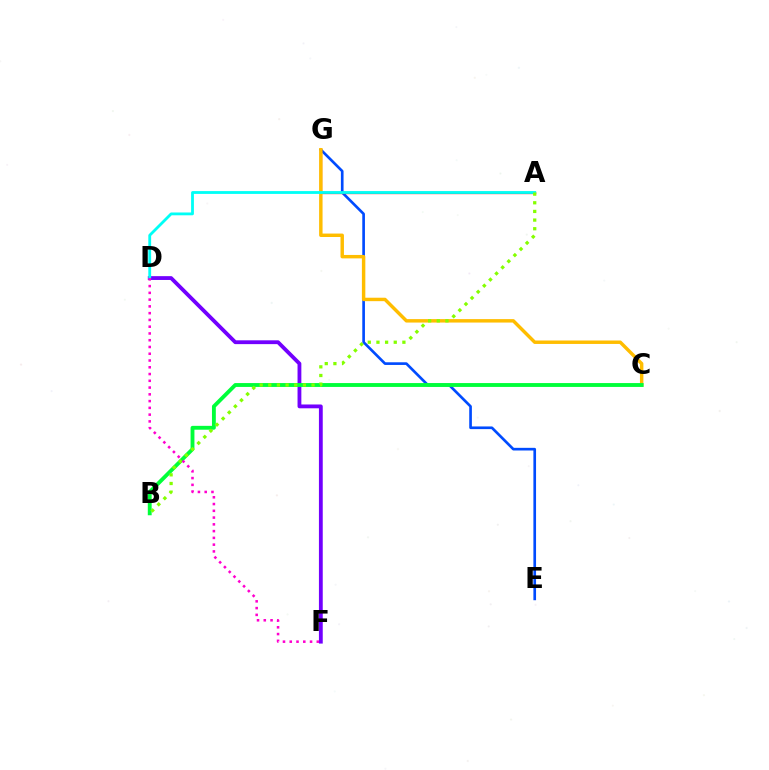{('E', 'G'): [{'color': '#004bff', 'line_style': 'solid', 'thickness': 1.92}], ('A', 'G'): [{'color': '#ff0000', 'line_style': 'solid', 'thickness': 1.63}], ('C', 'G'): [{'color': '#ffbd00', 'line_style': 'solid', 'thickness': 2.48}], ('D', 'F'): [{'color': '#7200ff', 'line_style': 'solid', 'thickness': 2.75}, {'color': '#ff00cf', 'line_style': 'dotted', 'thickness': 1.84}], ('A', 'D'): [{'color': '#00fff6', 'line_style': 'solid', 'thickness': 2.03}], ('B', 'C'): [{'color': '#00ff39', 'line_style': 'solid', 'thickness': 2.78}], ('A', 'B'): [{'color': '#84ff00', 'line_style': 'dotted', 'thickness': 2.35}]}